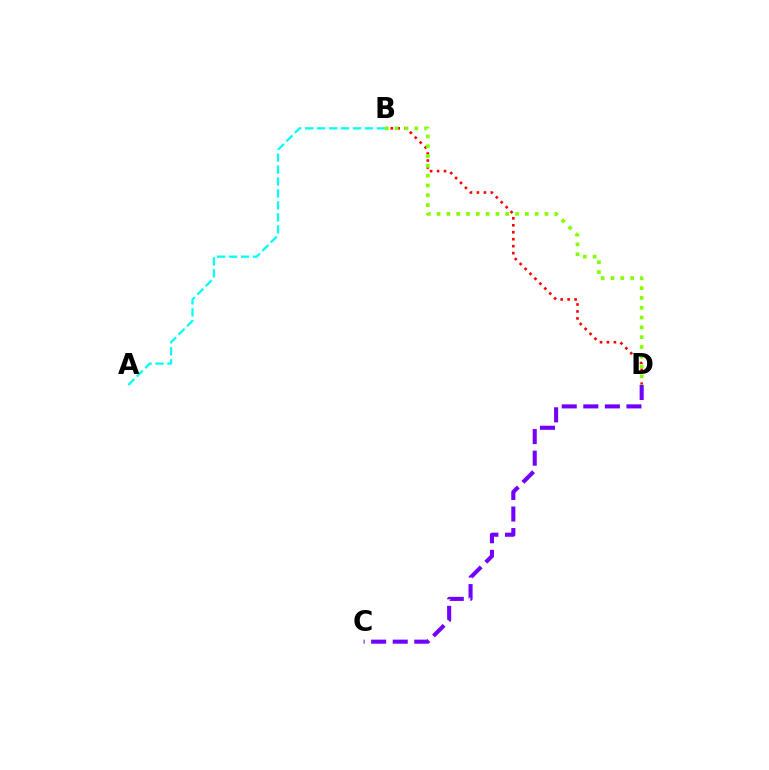{('B', 'D'): [{'color': '#ff0000', 'line_style': 'dotted', 'thickness': 1.89}, {'color': '#84ff00', 'line_style': 'dotted', 'thickness': 2.66}], ('C', 'D'): [{'color': '#7200ff', 'line_style': 'dashed', 'thickness': 2.93}], ('A', 'B'): [{'color': '#00fff6', 'line_style': 'dashed', 'thickness': 1.62}]}